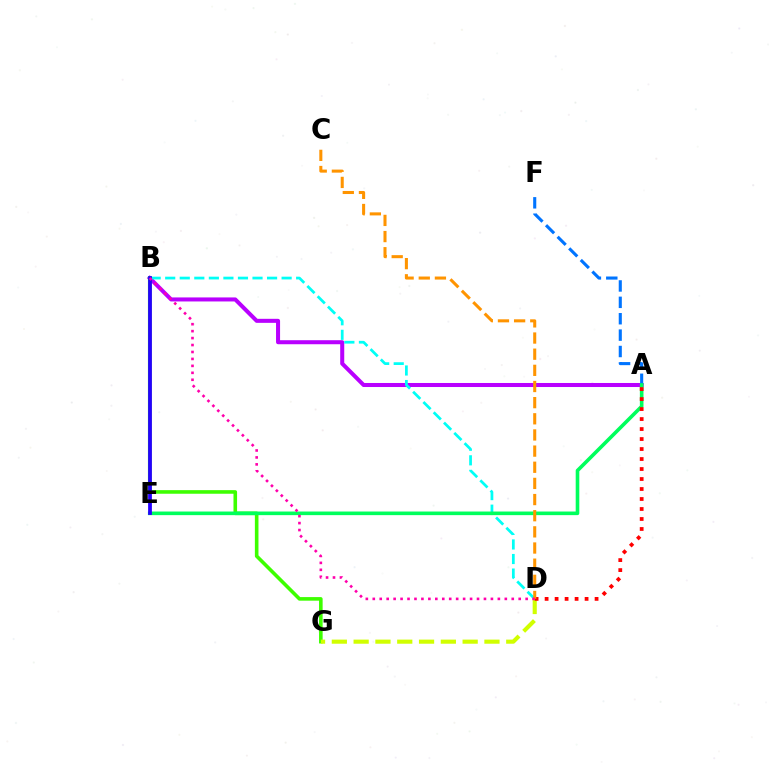{('A', 'B'): [{'color': '#b900ff', 'line_style': 'solid', 'thickness': 2.9}], ('B', 'G'): [{'color': '#3dff00', 'line_style': 'solid', 'thickness': 2.59}], ('A', 'F'): [{'color': '#0074ff', 'line_style': 'dashed', 'thickness': 2.23}], ('B', 'D'): [{'color': '#00fff6', 'line_style': 'dashed', 'thickness': 1.98}, {'color': '#ff00ac', 'line_style': 'dotted', 'thickness': 1.89}], ('A', 'E'): [{'color': '#00ff5c', 'line_style': 'solid', 'thickness': 2.6}], ('D', 'G'): [{'color': '#d1ff00', 'line_style': 'dashed', 'thickness': 2.96}], ('A', 'D'): [{'color': '#ff0000', 'line_style': 'dotted', 'thickness': 2.72}], ('C', 'D'): [{'color': '#ff9400', 'line_style': 'dashed', 'thickness': 2.19}], ('B', 'E'): [{'color': '#2500ff', 'line_style': 'solid', 'thickness': 2.72}]}